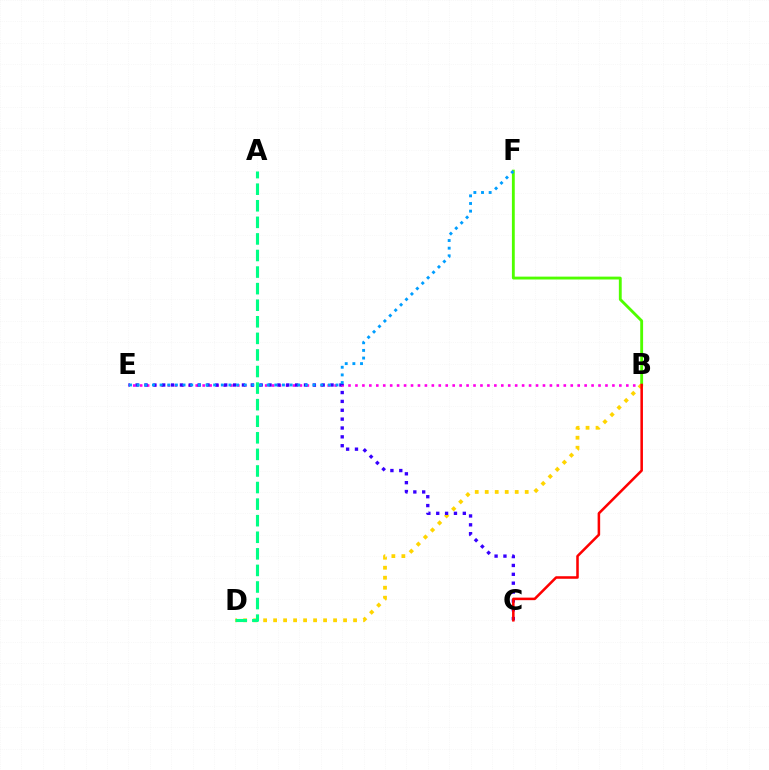{('B', 'E'): [{'color': '#ff00ed', 'line_style': 'dotted', 'thickness': 1.89}], ('B', 'F'): [{'color': '#4fff00', 'line_style': 'solid', 'thickness': 2.06}], ('B', 'D'): [{'color': '#ffd500', 'line_style': 'dotted', 'thickness': 2.72}], ('C', 'E'): [{'color': '#3700ff', 'line_style': 'dotted', 'thickness': 2.41}], ('E', 'F'): [{'color': '#009eff', 'line_style': 'dotted', 'thickness': 2.08}], ('B', 'C'): [{'color': '#ff0000', 'line_style': 'solid', 'thickness': 1.83}], ('A', 'D'): [{'color': '#00ff86', 'line_style': 'dashed', 'thickness': 2.25}]}